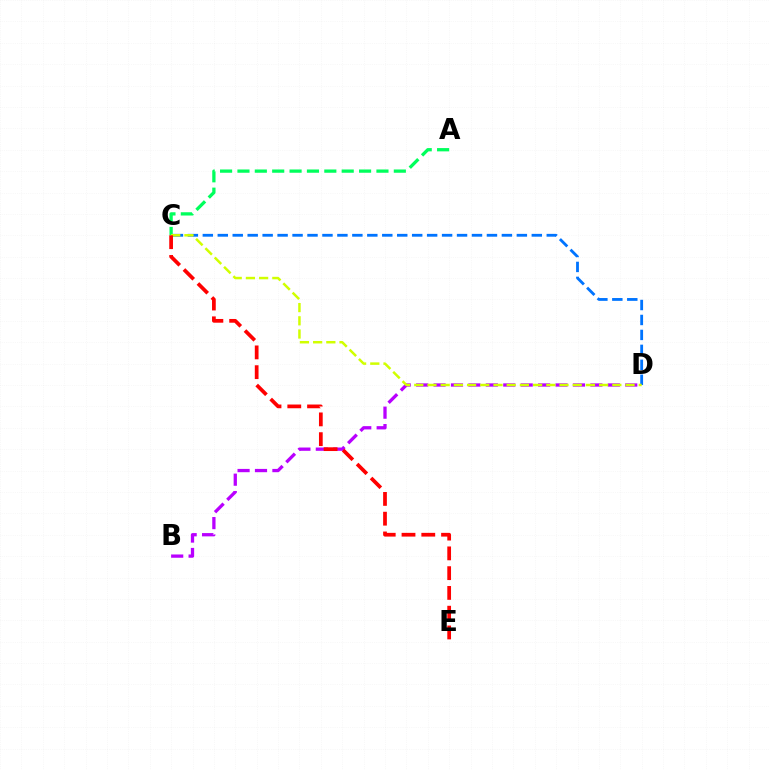{('B', 'D'): [{'color': '#b900ff', 'line_style': 'dashed', 'thickness': 2.37}], ('A', 'C'): [{'color': '#00ff5c', 'line_style': 'dashed', 'thickness': 2.36}], ('C', 'D'): [{'color': '#0074ff', 'line_style': 'dashed', 'thickness': 2.03}, {'color': '#d1ff00', 'line_style': 'dashed', 'thickness': 1.79}], ('C', 'E'): [{'color': '#ff0000', 'line_style': 'dashed', 'thickness': 2.69}]}